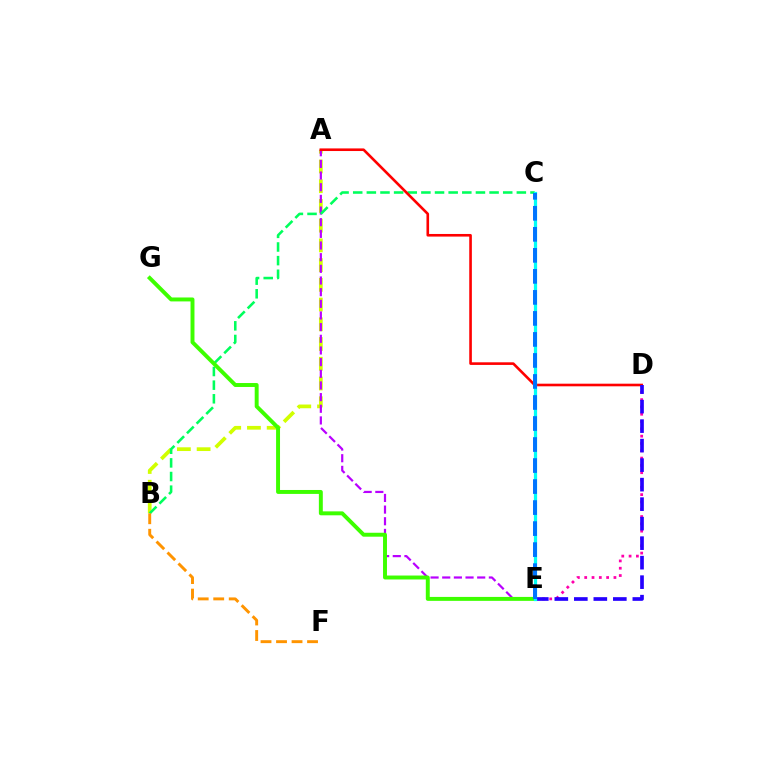{('A', 'B'): [{'color': '#d1ff00', 'line_style': 'dashed', 'thickness': 2.68}], ('A', 'E'): [{'color': '#b900ff', 'line_style': 'dashed', 'thickness': 1.58}], ('B', 'C'): [{'color': '#00ff5c', 'line_style': 'dashed', 'thickness': 1.85}], ('D', 'E'): [{'color': '#ff00ac', 'line_style': 'dotted', 'thickness': 1.99}, {'color': '#2500ff', 'line_style': 'dashed', 'thickness': 2.65}], ('E', 'G'): [{'color': '#3dff00', 'line_style': 'solid', 'thickness': 2.84}], ('A', 'D'): [{'color': '#ff0000', 'line_style': 'solid', 'thickness': 1.88}], ('C', 'E'): [{'color': '#00fff6', 'line_style': 'solid', 'thickness': 2.34}, {'color': '#0074ff', 'line_style': 'dashed', 'thickness': 2.86}], ('B', 'F'): [{'color': '#ff9400', 'line_style': 'dashed', 'thickness': 2.11}]}